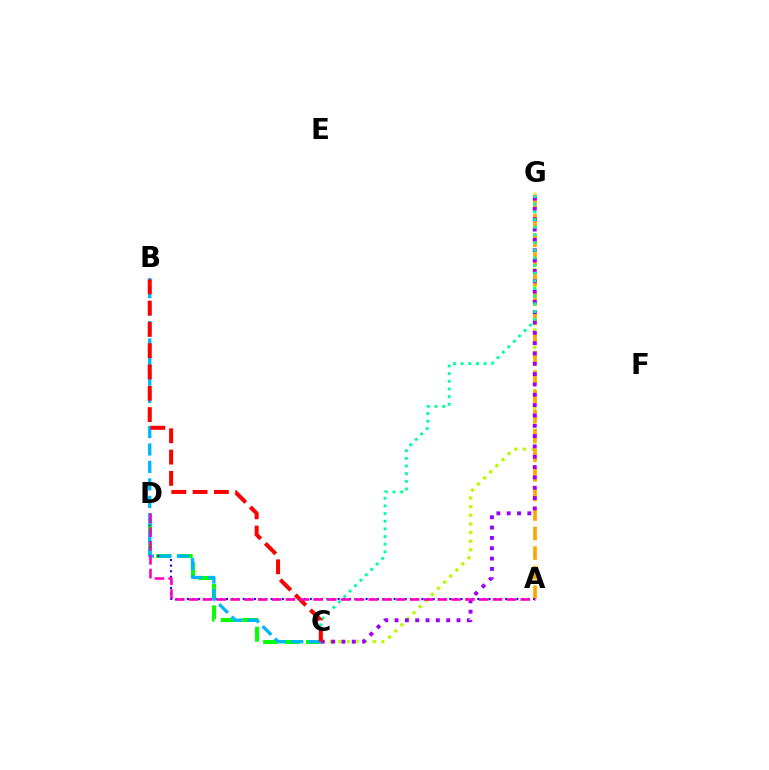{('C', 'D'): [{'color': '#08ff00', 'line_style': 'dashed', 'thickness': 2.91}], ('C', 'G'): [{'color': '#b3ff00', 'line_style': 'dotted', 'thickness': 2.34}, {'color': '#9b00ff', 'line_style': 'dotted', 'thickness': 2.81}, {'color': '#00ff9d', 'line_style': 'dotted', 'thickness': 2.08}], ('A', 'G'): [{'color': '#ffa500', 'line_style': 'dashed', 'thickness': 2.66}], ('A', 'D'): [{'color': '#0010ff', 'line_style': 'dotted', 'thickness': 1.52}, {'color': '#ff00bd', 'line_style': 'dashed', 'thickness': 1.88}], ('B', 'C'): [{'color': '#00b5ff', 'line_style': 'dashed', 'thickness': 2.38}, {'color': '#ff0000', 'line_style': 'dashed', 'thickness': 2.89}]}